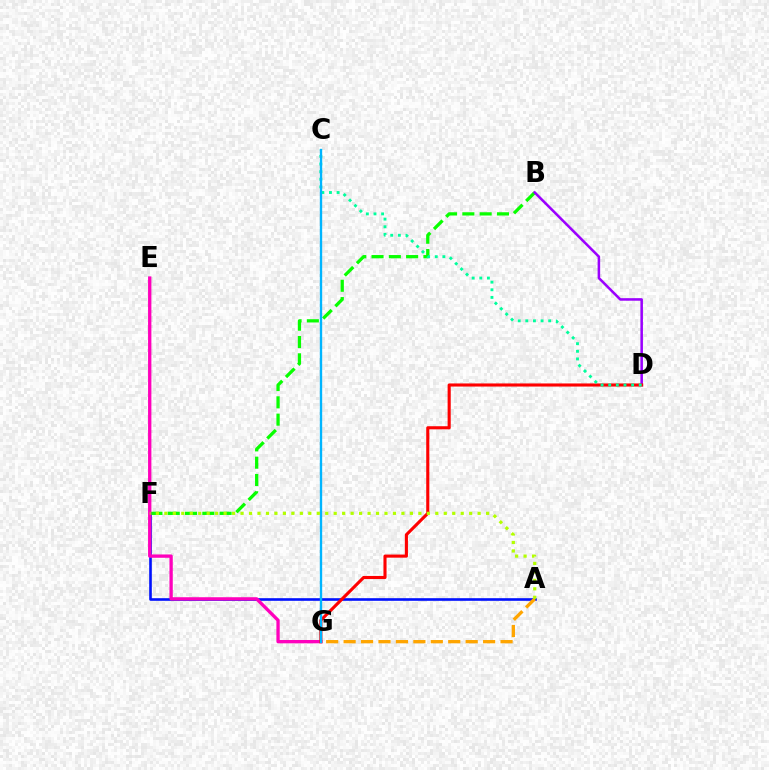{('A', 'F'): [{'color': '#0010ff', 'line_style': 'solid', 'thickness': 1.88}, {'color': '#b3ff00', 'line_style': 'dotted', 'thickness': 2.3}], ('B', 'F'): [{'color': '#08ff00', 'line_style': 'dashed', 'thickness': 2.35}], ('B', 'D'): [{'color': '#9b00ff', 'line_style': 'solid', 'thickness': 1.83}], ('E', 'G'): [{'color': '#ff00bd', 'line_style': 'solid', 'thickness': 2.39}], ('A', 'G'): [{'color': '#ffa500', 'line_style': 'dashed', 'thickness': 2.37}], ('D', 'G'): [{'color': '#ff0000', 'line_style': 'solid', 'thickness': 2.23}], ('C', 'D'): [{'color': '#00ff9d', 'line_style': 'dotted', 'thickness': 2.07}], ('C', 'G'): [{'color': '#00b5ff', 'line_style': 'solid', 'thickness': 1.69}]}